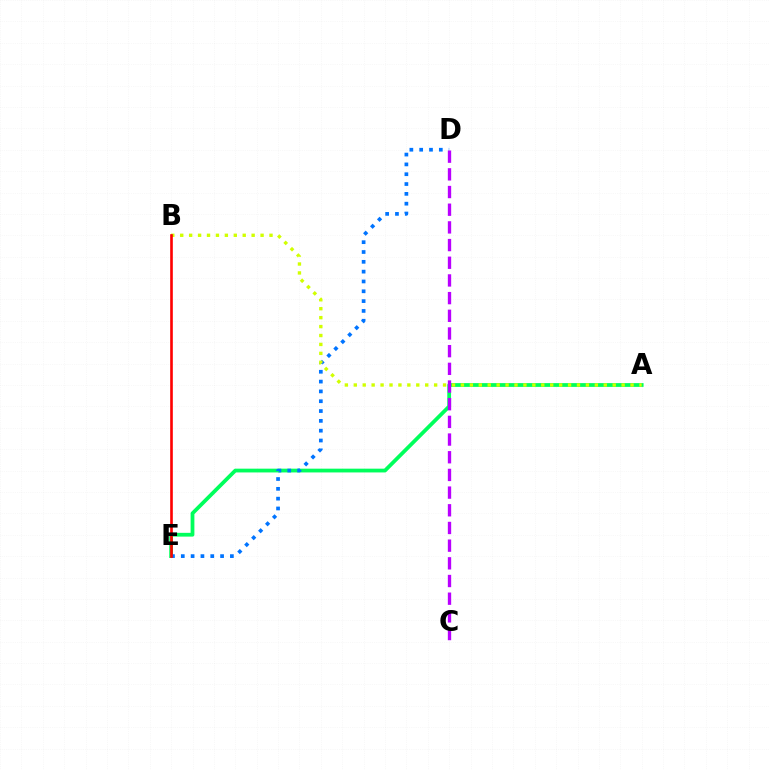{('A', 'E'): [{'color': '#00ff5c', 'line_style': 'solid', 'thickness': 2.72}], ('D', 'E'): [{'color': '#0074ff', 'line_style': 'dotted', 'thickness': 2.67}], ('A', 'B'): [{'color': '#d1ff00', 'line_style': 'dotted', 'thickness': 2.43}], ('C', 'D'): [{'color': '#b900ff', 'line_style': 'dashed', 'thickness': 2.4}], ('B', 'E'): [{'color': '#ff0000', 'line_style': 'solid', 'thickness': 1.89}]}